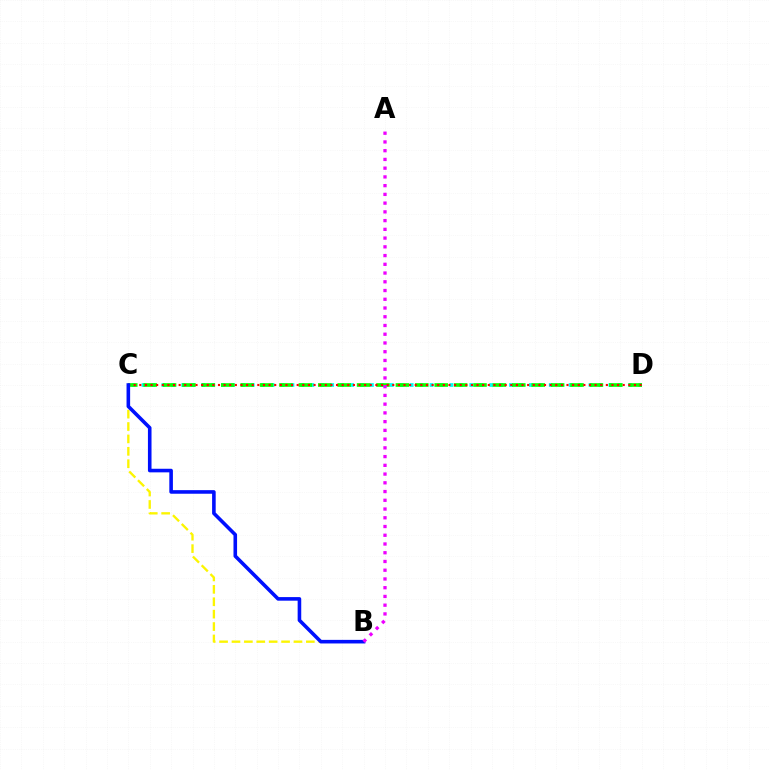{('C', 'D'): [{'color': '#00fff6', 'line_style': 'dotted', 'thickness': 2.7}, {'color': '#08ff00', 'line_style': 'dashed', 'thickness': 2.64}, {'color': '#ff0000', 'line_style': 'dotted', 'thickness': 1.53}], ('B', 'C'): [{'color': '#fcf500', 'line_style': 'dashed', 'thickness': 1.68}, {'color': '#0010ff', 'line_style': 'solid', 'thickness': 2.58}], ('A', 'B'): [{'color': '#ee00ff', 'line_style': 'dotted', 'thickness': 2.37}]}